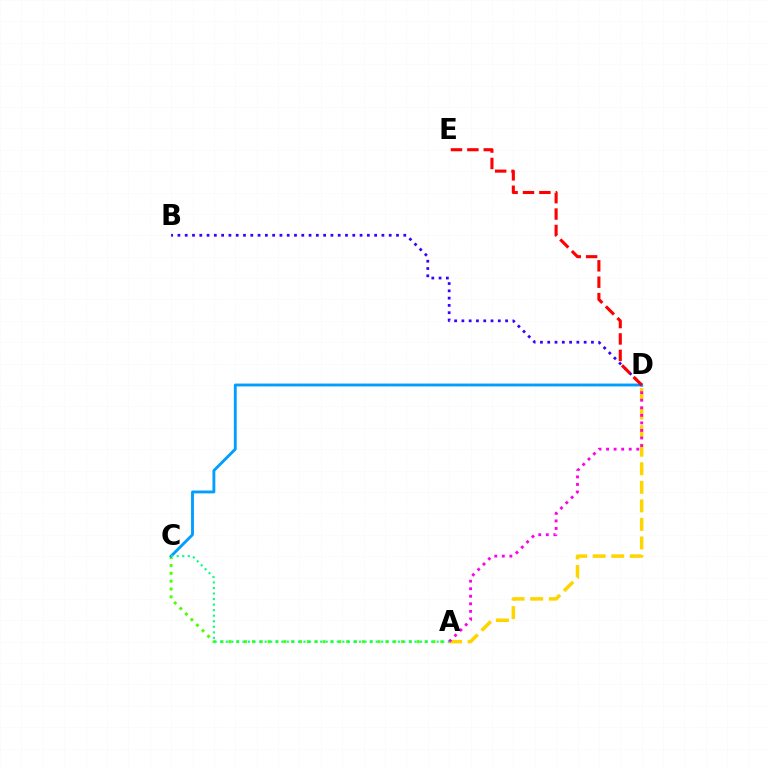{('A', 'C'): [{'color': '#4fff00', 'line_style': 'dotted', 'thickness': 2.13}, {'color': '#00ff86', 'line_style': 'dotted', 'thickness': 1.51}], ('A', 'D'): [{'color': '#ffd500', 'line_style': 'dashed', 'thickness': 2.52}, {'color': '#ff00ed', 'line_style': 'dotted', 'thickness': 2.05}], ('C', 'D'): [{'color': '#009eff', 'line_style': 'solid', 'thickness': 2.06}], ('B', 'D'): [{'color': '#3700ff', 'line_style': 'dotted', 'thickness': 1.98}], ('D', 'E'): [{'color': '#ff0000', 'line_style': 'dashed', 'thickness': 2.23}]}